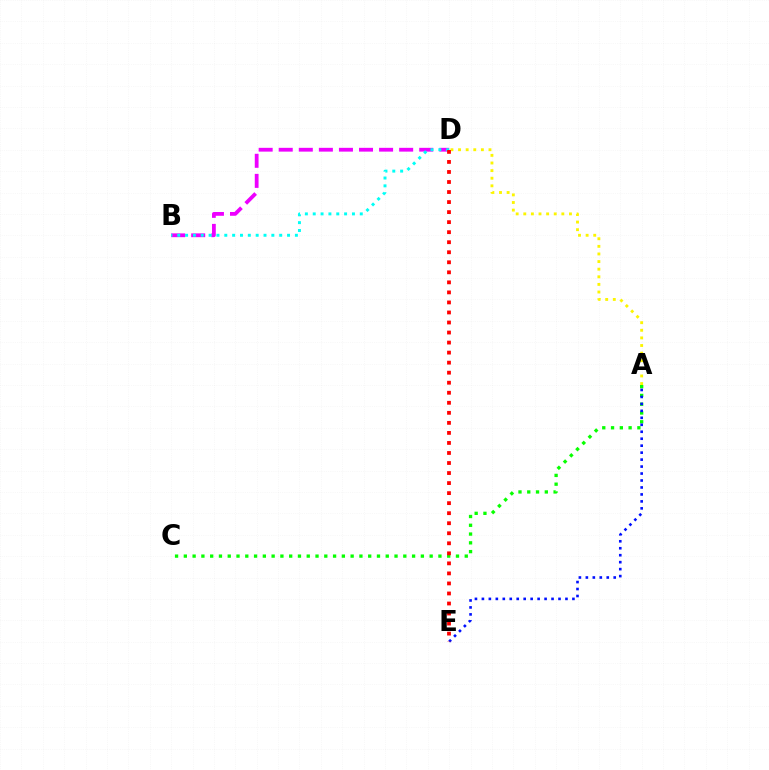{('B', 'D'): [{'color': '#ee00ff', 'line_style': 'dashed', 'thickness': 2.73}, {'color': '#00fff6', 'line_style': 'dotted', 'thickness': 2.13}], ('A', 'C'): [{'color': '#08ff00', 'line_style': 'dotted', 'thickness': 2.39}], ('A', 'D'): [{'color': '#fcf500', 'line_style': 'dotted', 'thickness': 2.07}], ('A', 'E'): [{'color': '#0010ff', 'line_style': 'dotted', 'thickness': 1.89}], ('D', 'E'): [{'color': '#ff0000', 'line_style': 'dotted', 'thickness': 2.73}]}